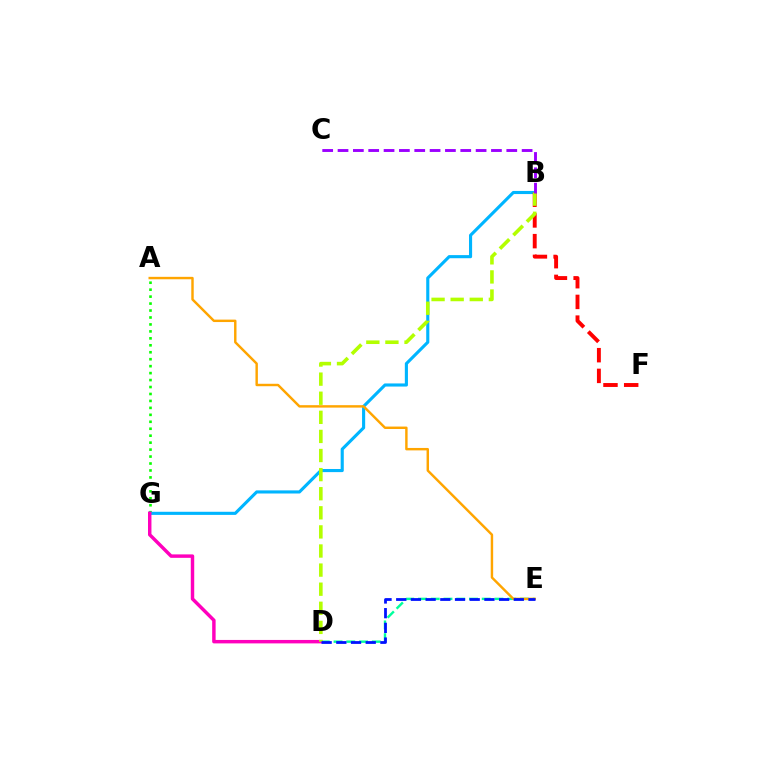{('A', 'G'): [{'color': '#08ff00', 'line_style': 'dotted', 'thickness': 1.89}], ('B', 'G'): [{'color': '#00b5ff', 'line_style': 'solid', 'thickness': 2.24}], ('D', 'E'): [{'color': '#00ff9d', 'line_style': 'dashed', 'thickness': 1.73}, {'color': '#0010ff', 'line_style': 'dashed', 'thickness': 2.0}], ('D', 'G'): [{'color': '#ff00bd', 'line_style': 'solid', 'thickness': 2.48}], ('A', 'E'): [{'color': '#ffa500', 'line_style': 'solid', 'thickness': 1.75}], ('B', 'F'): [{'color': '#ff0000', 'line_style': 'dashed', 'thickness': 2.81}], ('B', 'D'): [{'color': '#b3ff00', 'line_style': 'dashed', 'thickness': 2.59}], ('B', 'C'): [{'color': '#9b00ff', 'line_style': 'dashed', 'thickness': 2.08}]}